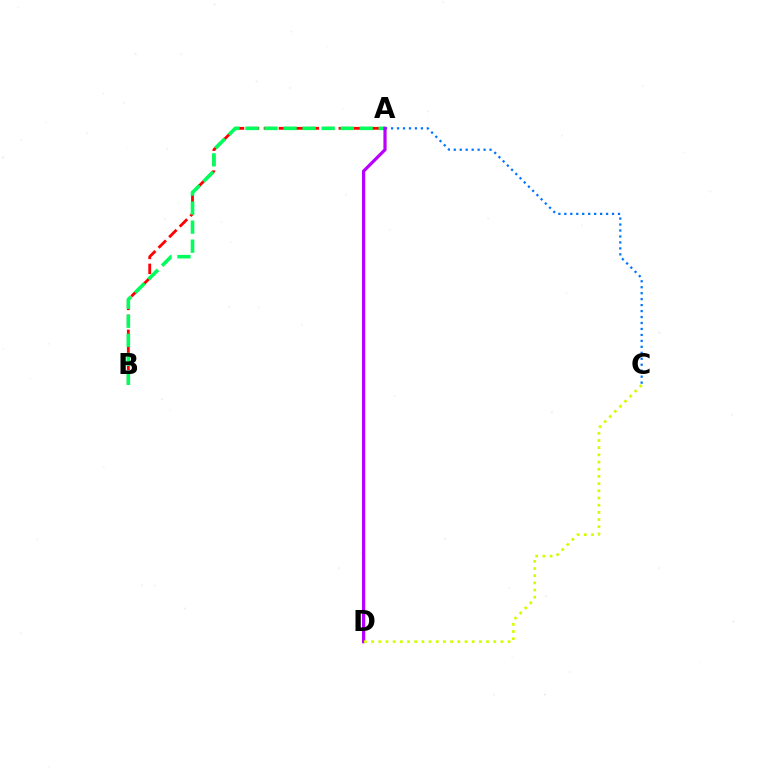{('A', 'B'): [{'color': '#ff0000', 'line_style': 'dashed', 'thickness': 2.03}, {'color': '#00ff5c', 'line_style': 'dashed', 'thickness': 2.59}], ('A', 'C'): [{'color': '#0074ff', 'line_style': 'dotted', 'thickness': 1.62}], ('A', 'D'): [{'color': '#b900ff', 'line_style': 'solid', 'thickness': 2.31}], ('C', 'D'): [{'color': '#d1ff00', 'line_style': 'dotted', 'thickness': 1.95}]}